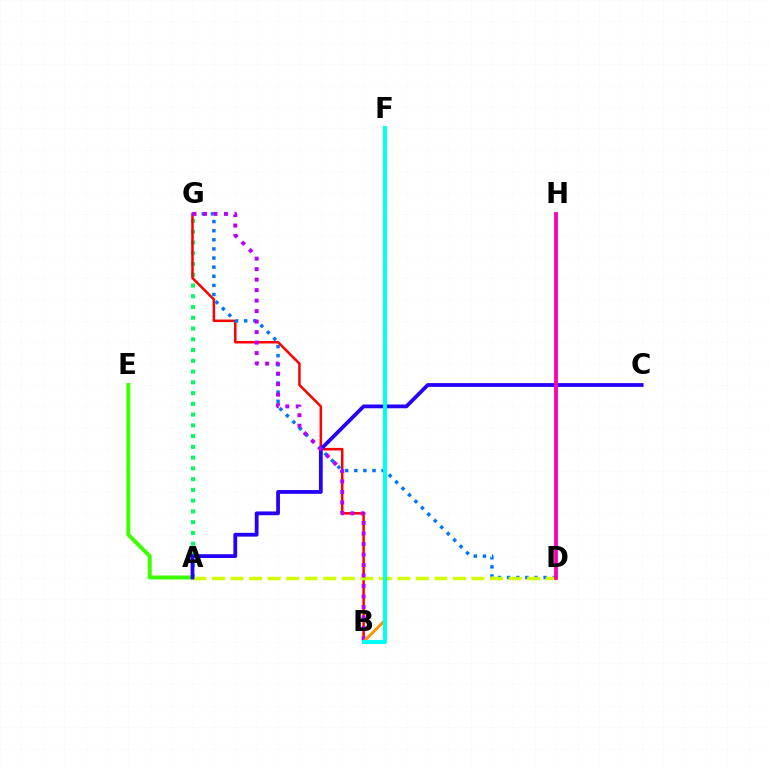{('A', 'G'): [{'color': '#00ff5c', 'line_style': 'dotted', 'thickness': 2.92}], ('B', 'G'): [{'color': '#ff0000', 'line_style': 'solid', 'thickness': 1.82}, {'color': '#b900ff', 'line_style': 'dotted', 'thickness': 2.85}], ('A', 'E'): [{'color': '#3dff00', 'line_style': 'solid', 'thickness': 2.85}], ('D', 'G'): [{'color': '#0074ff', 'line_style': 'dotted', 'thickness': 2.48}], ('A', 'D'): [{'color': '#d1ff00', 'line_style': 'dashed', 'thickness': 2.52}], ('A', 'C'): [{'color': '#2500ff', 'line_style': 'solid', 'thickness': 2.72}], ('D', 'H'): [{'color': '#ff00ac', 'line_style': 'solid', 'thickness': 2.73}], ('B', 'F'): [{'color': '#ff9400', 'line_style': 'solid', 'thickness': 2.14}, {'color': '#00fff6', 'line_style': 'solid', 'thickness': 2.87}]}